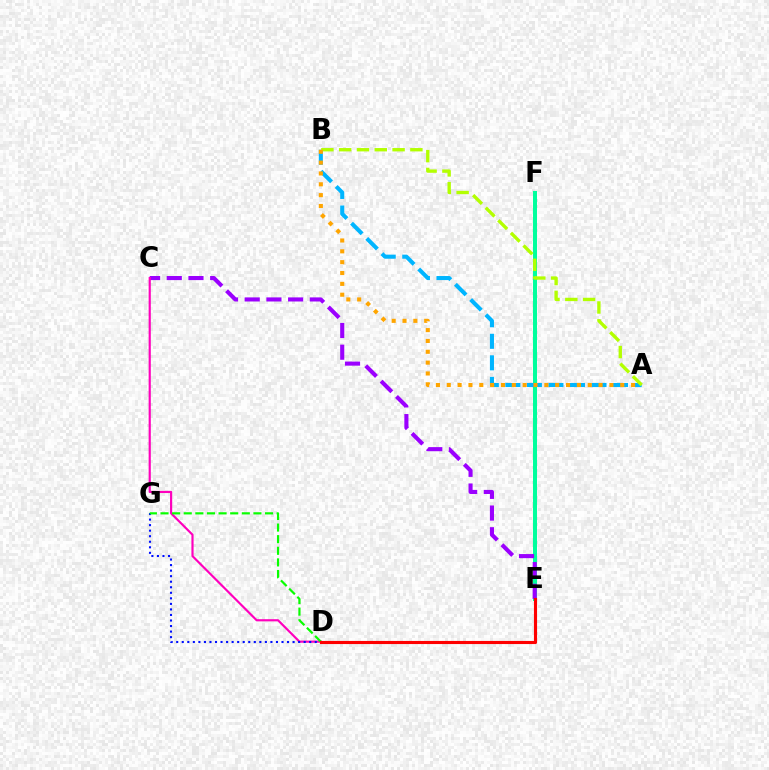{('E', 'F'): [{'color': '#00ff9d', 'line_style': 'solid', 'thickness': 2.9}], ('A', 'B'): [{'color': '#00b5ff', 'line_style': 'dashed', 'thickness': 2.93}, {'color': '#b3ff00', 'line_style': 'dashed', 'thickness': 2.42}, {'color': '#ffa500', 'line_style': 'dotted', 'thickness': 2.95}], ('C', 'E'): [{'color': '#9b00ff', 'line_style': 'dashed', 'thickness': 2.95}], ('C', 'D'): [{'color': '#ff00bd', 'line_style': 'solid', 'thickness': 1.56}], ('D', 'G'): [{'color': '#0010ff', 'line_style': 'dotted', 'thickness': 1.51}, {'color': '#08ff00', 'line_style': 'dashed', 'thickness': 1.58}], ('D', 'E'): [{'color': '#ff0000', 'line_style': 'solid', 'thickness': 2.24}]}